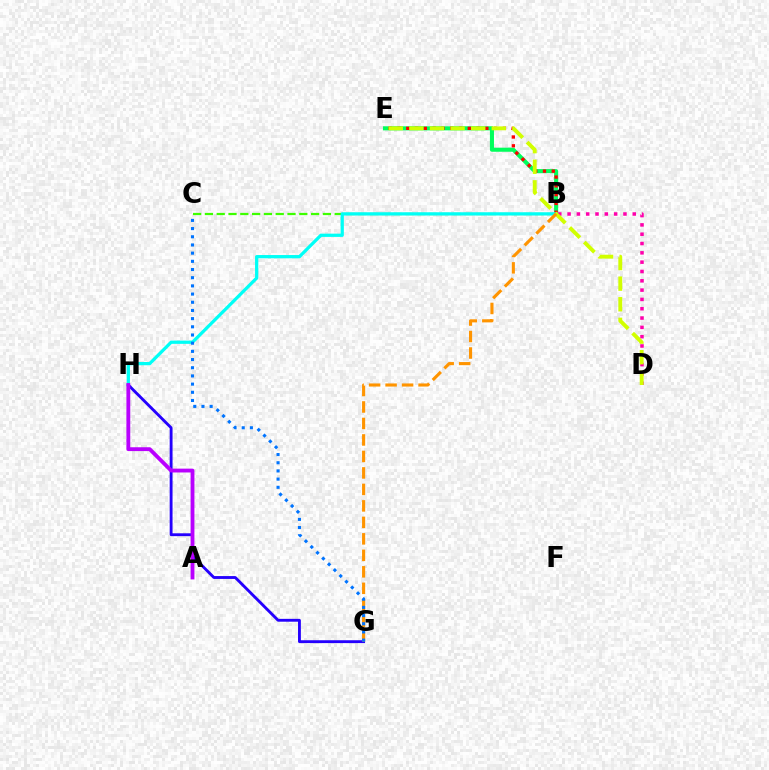{('B', 'E'): [{'color': '#00ff5c', 'line_style': 'solid', 'thickness': 2.92}, {'color': '#ff0000', 'line_style': 'dotted', 'thickness': 2.39}], ('B', 'D'): [{'color': '#ff00ac', 'line_style': 'dotted', 'thickness': 2.53}], ('B', 'C'): [{'color': '#3dff00', 'line_style': 'dashed', 'thickness': 1.6}], ('G', 'H'): [{'color': '#2500ff', 'line_style': 'solid', 'thickness': 2.05}], ('B', 'H'): [{'color': '#00fff6', 'line_style': 'solid', 'thickness': 2.34}], ('A', 'H'): [{'color': '#b900ff', 'line_style': 'solid', 'thickness': 2.76}], ('D', 'E'): [{'color': '#d1ff00', 'line_style': 'dashed', 'thickness': 2.8}], ('B', 'G'): [{'color': '#ff9400', 'line_style': 'dashed', 'thickness': 2.24}], ('C', 'G'): [{'color': '#0074ff', 'line_style': 'dotted', 'thickness': 2.22}]}